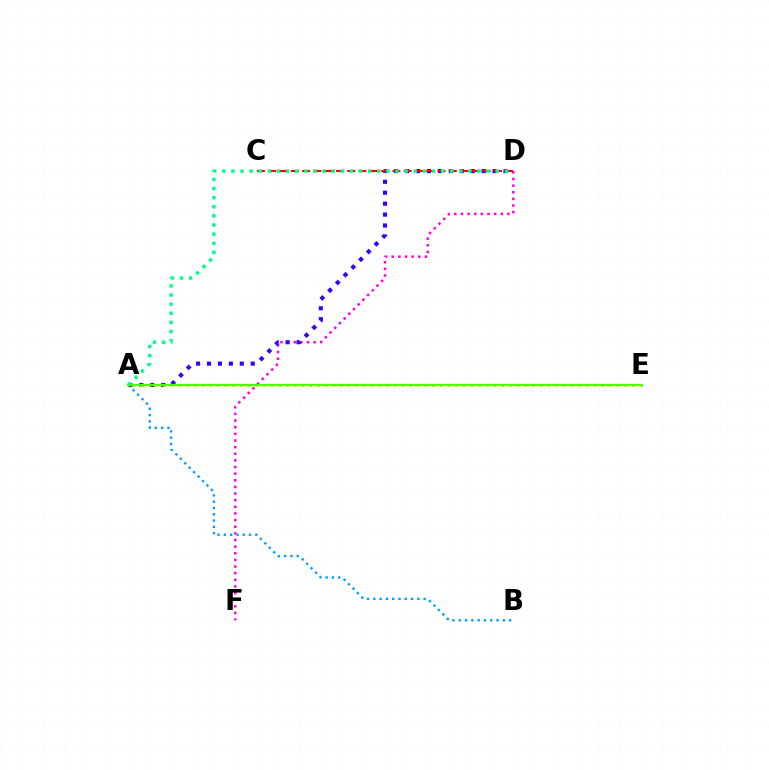{('D', 'F'): [{'color': '#ff00ed', 'line_style': 'dotted', 'thickness': 1.8}], ('A', 'D'): [{'color': '#3700ff', 'line_style': 'dotted', 'thickness': 2.97}, {'color': '#00ff86', 'line_style': 'dotted', 'thickness': 2.48}], ('A', 'B'): [{'color': '#009eff', 'line_style': 'dotted', 'thickness': 1.71}], ('C', 'D'): [{'color': '#ff0000', 'line_style': 'dashed', 'thickness': 1.53}], ('A', 'E'): [{'color': '#ffd500', 'line_style': 'dotted', 'thickness': 2.09}, {'color': '#4fff00', 'line_style': 'solid', 'thickness': 1.59}]}